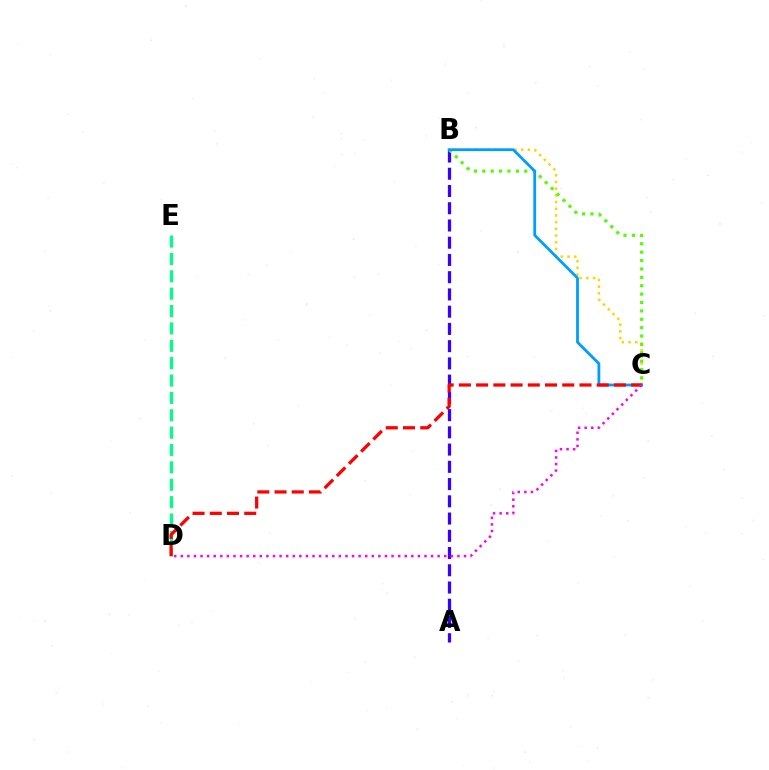{('D', 'E'): [{'color': '#00ff86', 'line_style': 'dashed', 'thickness': 2.36}], ('B', 'C'): [{'color': '#ffd500', 'line_style': 'dotted', 'thickness': 1.82}, {'color': '#4fff00', 'line_style': 'dotted', 'thickness': 2.28}, {'color': '#009eff', 'line_style': 'solid', 'thickness': 2.03}], ('A', 'B'): [{'color': '#3700ff', 'line_style': 'dashed', 'thickness': 2.34}], ('C', 'D'): [{'color': '#ff0000', 'line_style': 'dashed', 'thickness': 2.34}, {'color': '#ff00ed', 'line_style': 'dotted', 'thickness': 1.79}]}